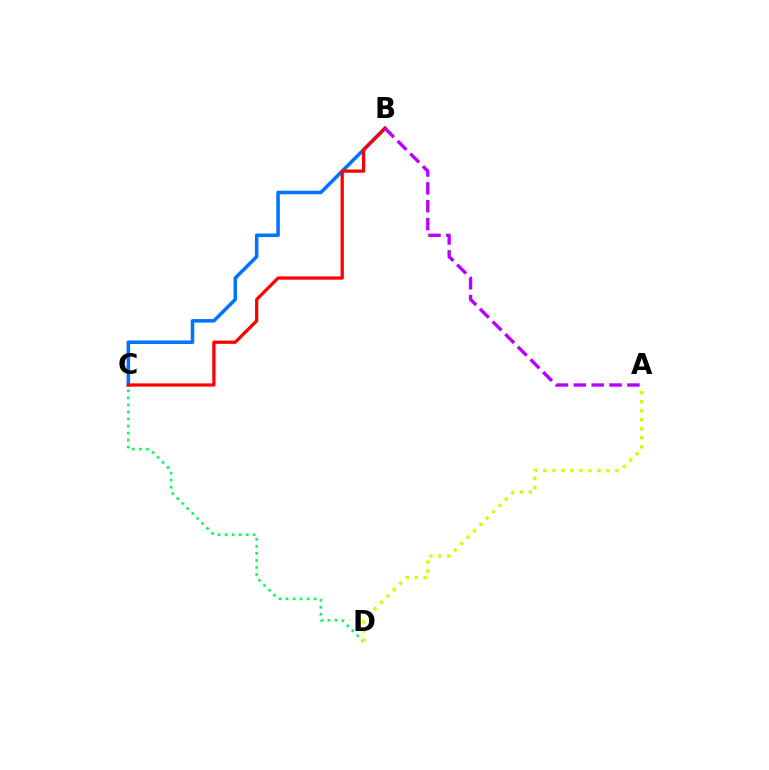{('B', 'C'): [{'color': '#0074ff', 'line_style': 'solid', 'thickness': 2.55}, {'color': '#ff0000', 'line_style': 'solid', 'thickness': 2.34}], ('A', 'B'): [{'color': '#b900ff', 'line_style': 'dashed', 'thickness': 2.43}], ('C', 'D'): [{'color': '#00ff5c', 'line_style': 'dotted', 'thickness': 1.91}], ('A', 'D'): [{'color': '#d1ff00', 'line_style': 'dotted', 'thickness': 2.45}]}